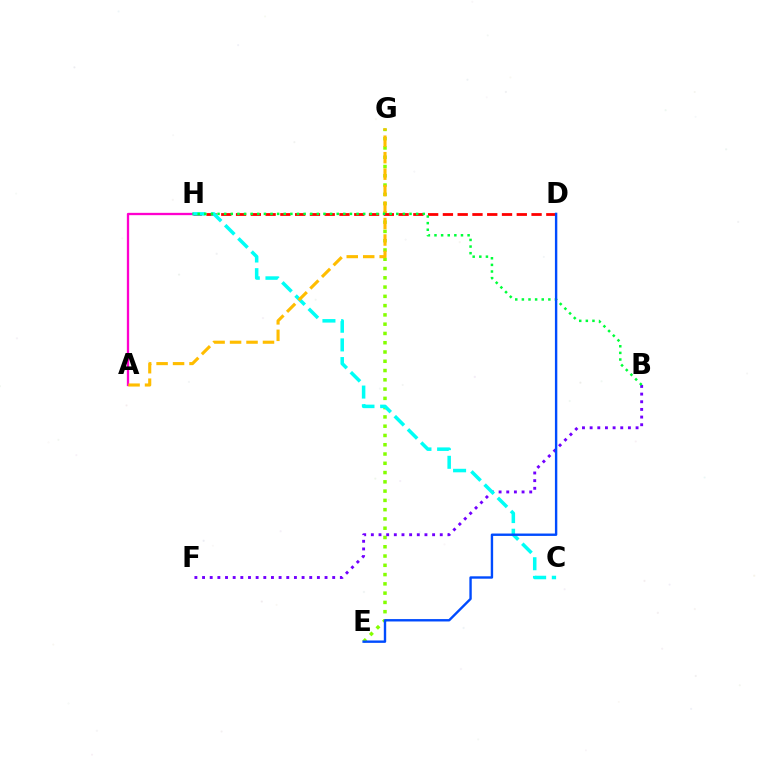{('E', 'G'): [{'color': '#84ff00', 'line_style': 'dotted', 'thickness': 2.52}], ('A', 'H'): [{'color': '#ff00cf', 'line_style': 'solid', 'thickness': 1.67}], ('D', 'H'): [{'color': '#ff0000', 'line_style': 'dashed', 'thickness': 2.01}], ('B', 'F'): [{'color': '#7200ff', 'line_style': 'dotted', 'thickness': 2.08}], ('C', 'H'): [{'color': '#00fff6', 'line_style': 'dashed', 'thickness': 2.54}], ('A', 'G'): [{'color': '#ffbd00', 'line_style': 'dashed', 'thickness': 2.24}], ('B', 'H'): [{'color': '#00ff39', 'line_style': 'dotted', 'thickness': 1.8}], ('D', 'E'): [{'color': '#004bff', 'line_style': 'solid', 'thickness': 1.72}]}